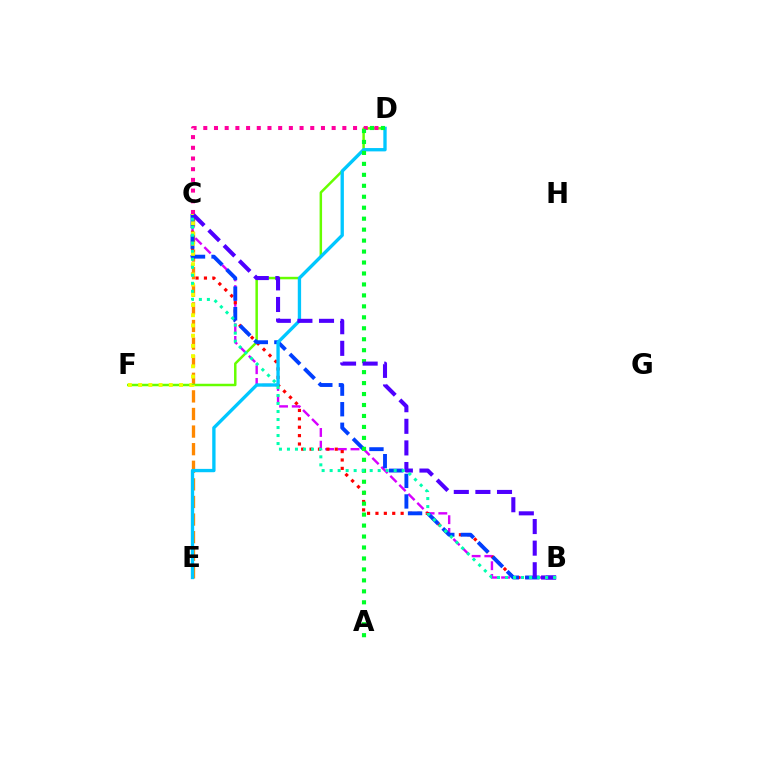{('C', 'E'): [{'color': '#ff8800', 'line_style': 'dashed', 'thickness': 2.39}], ('B', 'C'): [{'color': '#d600ff', 'line_style': 'dashed', 'thickness': 1.73}, {'color': '#ff0000', 'line_style': 'dotted', 'thickness': 2.28}, {'color': '#003fff', 'line_style': 'dashed', 'thickness': 2.79}, {'color': '#4f00ff', 'line_style': 'dashed', 'thickness': 2.93}, {'color': '#00ffaf', 'line_style': 'dotted', 'thickness': 2.18}], ('D', 'F'): [{'color': '#66ff00', 'line_style': 'solid', 'thickness': 1.79}], ('D', 'E'): [{'color': '#00c7ff', 'line_style': 'solid', 'thickness': 2.4}], ('C', 'D'): [{'color': '#ff00a0', 'line_style': 'dotted', 'thickness': 2.91}], ('A', 'D'): [{'color': '#00ff27', 'line_style': 'dotted', 'thickness': 2.98}], ('C', 'F'): [{'color': '#eeff00', 'line_style': 'dotted', 'thickness': 2.78}]}